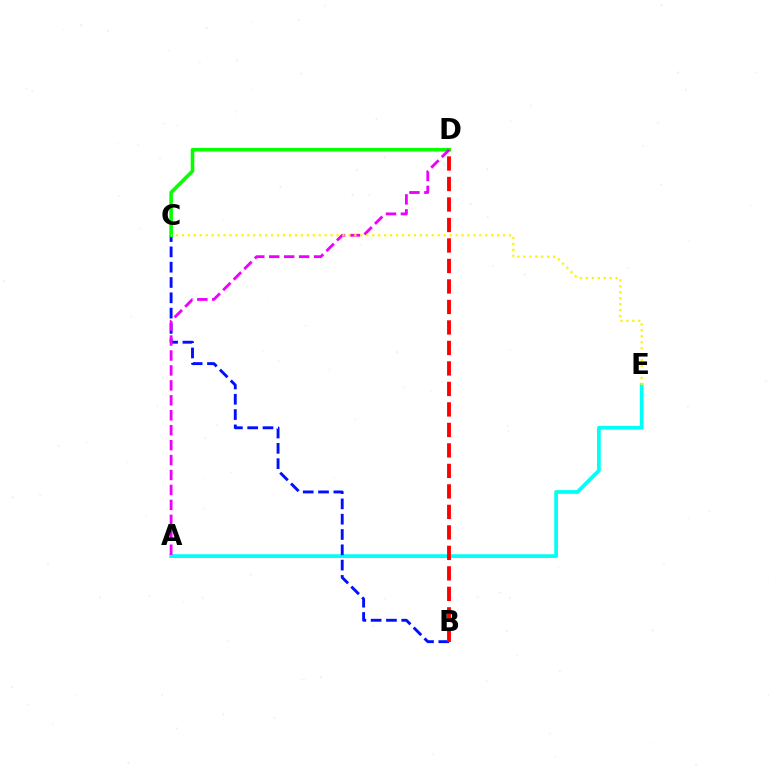{('A', 'E'): [{'color': '#00fff6', 'line_style': 'solid', 'thickness': 2.67}], ('B', 'C'): [{'color': '#0010ff', 'line_style': 'dashed', 'thickness': 2.08}], ('C', 'D'): [{'color': '#08ff00', 'line_style': 'solid', 'thickness': 2.6}], ('A', 'D'): [{'color': '#ee00ff', 'line_style': 'dashed', 'thickness': 2.03}], ('B', 'D'): [{'color': '#ff0000', 'line_style': 'dashed', 'thickness': 2.78}], ('C', 'E'): [{'color': '#fcf500', 'line_style': 'dotted', 'thickness': 1.62}]}